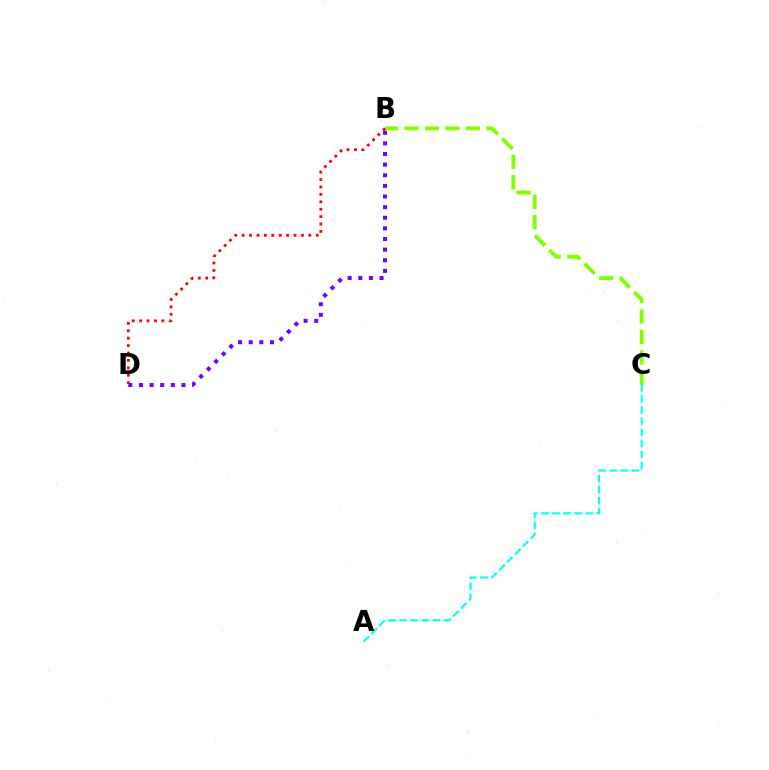{('B', 'D'): [{'color': '#7200ff', 'line_style': 'dotted', 'thickness': 2.89}, {'color': '#ff0000', 'line_style': 'dotted', 'thickness': 2.01}], ('A', 'C'): [{'color': '#00fff6', 'line_style': 'dashed', 'thickness': 1.51}], ('B', 'C'): [{'color': '#84ff00', 'line_style': 'dashed', 'thickness': 2.78}]}